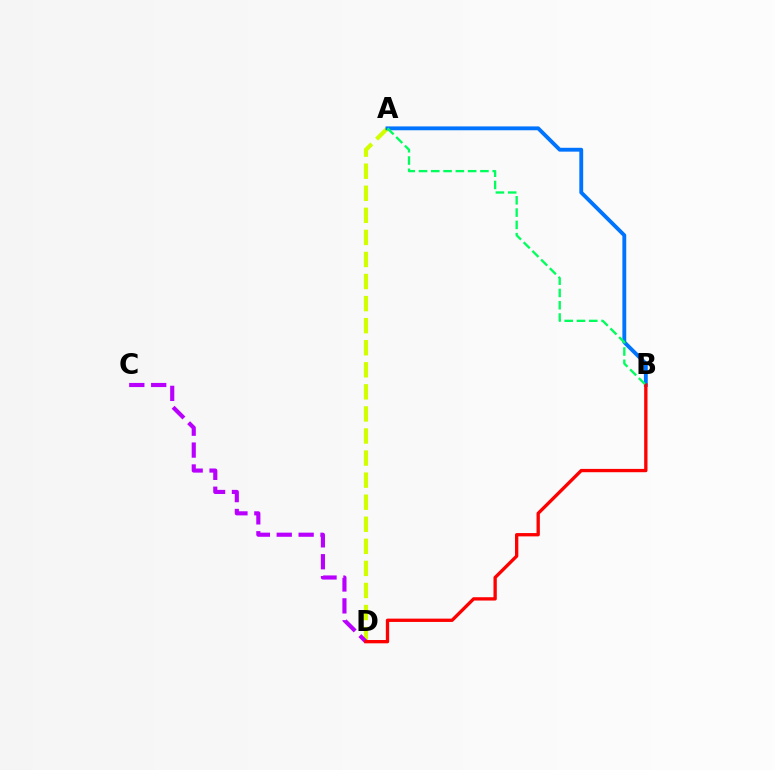{('A', 'D'): [{'color': '#d1ff00', 'line_style': 'dashed', 'thickness': 3.0}], ('A', 'B'): [{'color': '#0074ff', 'line_style': 'solid', 'thickness': 2.78}, {'color': '#00ff5c', 'line_style': 'dashed', 'thickness': 1.67}], ('C', 'D'): [{'color': '#b900ff', 'line_style': 'dashed', 'thickness': 2.97}], ('B', 'D'): [{'color': '#ff0000', 'line_style': 'solid', 'thickness': 2.39}]}